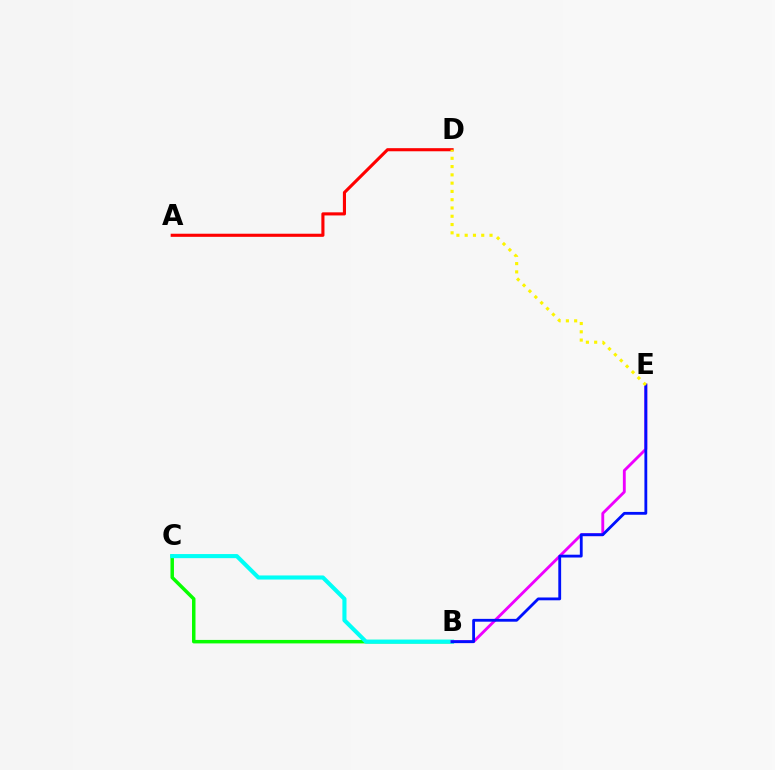{('A', 'D'): [{'color': '#ff0000', 'line_style': 'solid', 'thickness': 2.24}], ('B', 'C'): [{'color': '#08ff00', 'line_style': 'solid', 'thickness': 2.51}, {'color': '#00fff6', 'line_style': 'solid', 'thickness': 2.95}], ('B', 'E'): [{'color': '#ee00ff', 'line_style': 'solid', 'thickness': 2.05}, {'color': '#0010ff', 'line_style': 'solid', 'thickness': 2.03}], ('D', 'E'): [{'color': '#fcf500', 'line_style': 'dotted', 'thickness': 2.25}]}